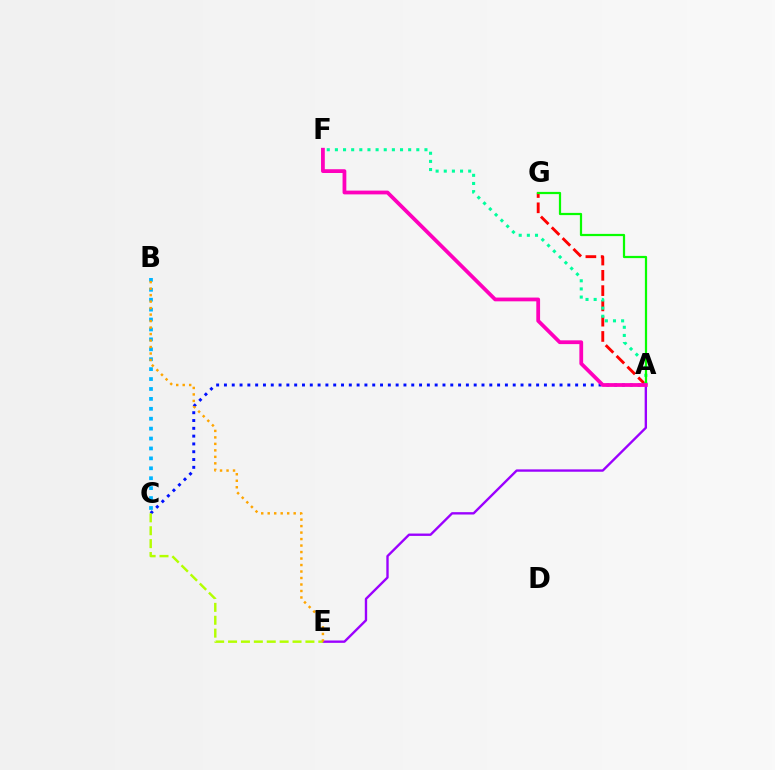{('A', 'C'): [{'color': '#0010ff', 'line_style': 'dotted', 'thickness': 2.12}], ('B', 'C'): [{'color': '#00b5ff', 'line_style': 'dotted', 'thickness': 2.69}], ('A', 'G'): [{'color': '#ff0000', 'line_style': 'dashed', 'thickness': 2.08}, {'color': '#08ff00', 'line_style': 'solid', 'thickness': 1.6}], ('A', 'F'): [{'color': '#00ff9d', 'line_style': 'dotted', 'thickness': 2.21}, {'color': '#ff00bd', 'line_style': 'solid', 'thickness': 2.72}], ('A', 'E'): [{'color': '#9b00ff', 'line_style': 'solid', 'thickness': 1.7}], ('C', 'E'): [{'color': '#b3ff00', 'line_style': 'dashed', 'thickness': 1.75}], ('B', 'E'): [{'color': '#ffa500', 'line_style': 'dotted', 'thickness': 1.76}]}